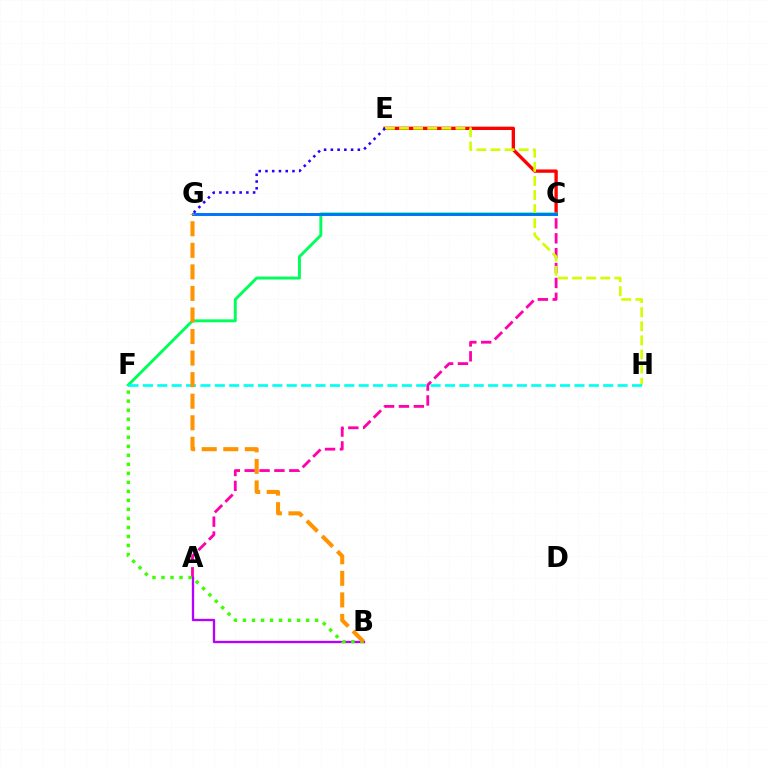{('A', 'C'): [{'color': '#ff00ac', 'line_style': 'dashed', 'thickness': 2.02}], ('C', 'E'): [{'color': '#ff0000', 'line_style': 'solid', 'thickness': 2.4}], ('A', 'B'): [{'color': '#b900ff', 'line_style': 'solid', 'thickness': 1.68}], ('C', 'F'): [{'color': '#00ff5c', 'line_style': 'solid', 'thickness': 2.11}], ('E', 'H'): [{'color': '#d1ff00', 'line_style': 'dashed', 'thickness': 1.92}], ('F', 'H'): [{'color': '#00fff6', 'line_style': 'dashed', 'thickness': 1.95}], ('C', 'G'): [{'color': '#0074ff', 'line_style': 'solid', 'thickness': 2.12}], ('B', 'F'): [{'color': '#3dff00', 'line_style': 'dotted', 'thickness': 2.45}], ('E', 'G'): [{'color': '#2500ff', 'line_style': 'dotted', 'thickness': 1.83}], ('B', 'G'): [{'color': '#ff9400', 'line_style': 'dashed', 'thickness': 2.93}]}